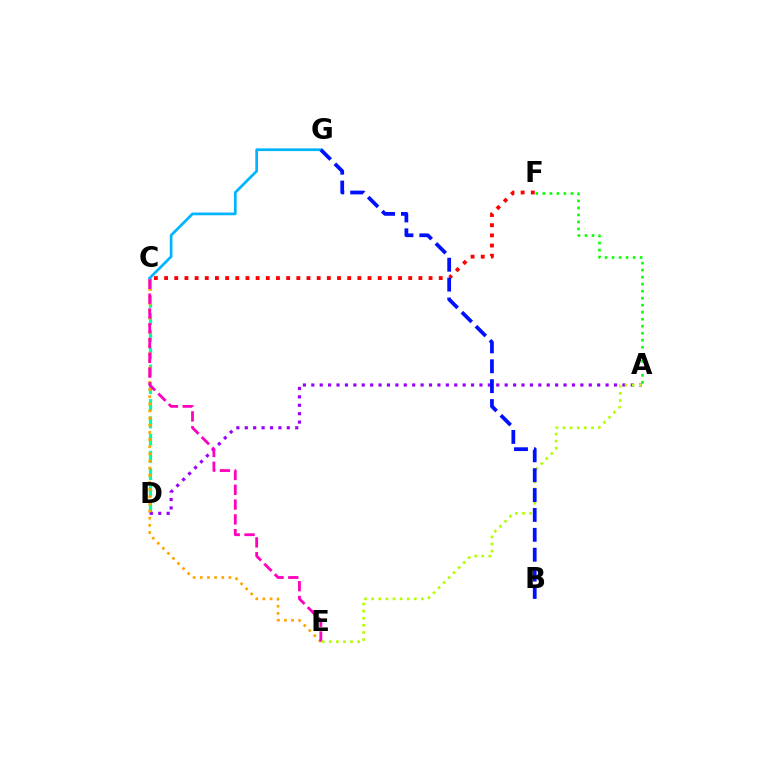{('C', 'D'): [{'color': '#00ff9d', 'line_style': 'dashed', 'thickness': 2.34}], ('A', 'F'): [{'color': '#08ff00', 'line_style': 'dotted', 'thickness': 1.91}], ('A', 'D'): [{'color': '#9b00ff', 'line_style': 'dotted', 'thickness': 2.28}], ('C', 'E'): [{'color': '#ffa500', 'line_style': 'dotted', 'thickness': 1.94}, {'color': '#ff00bd', 'line_style': 'dashed', 'thickness': 2.01}], ('A', 'E'): [{'color': '#b3ff00', 'line_style': 'dotted', 'thickness': 1.93}], ('C', 'F'): [{'color': '#ff0000', 'line_style': 'dotted', 'thickness': 2.76}], ('C', 'G'): [{'color': '#00b5ff', 'line_style': 'solid', 'thickness': 1.95}], ('B', 'G'): [{'color': '#0010ff', 'line_style': 'dashed', 'thickness': 2.7}]}